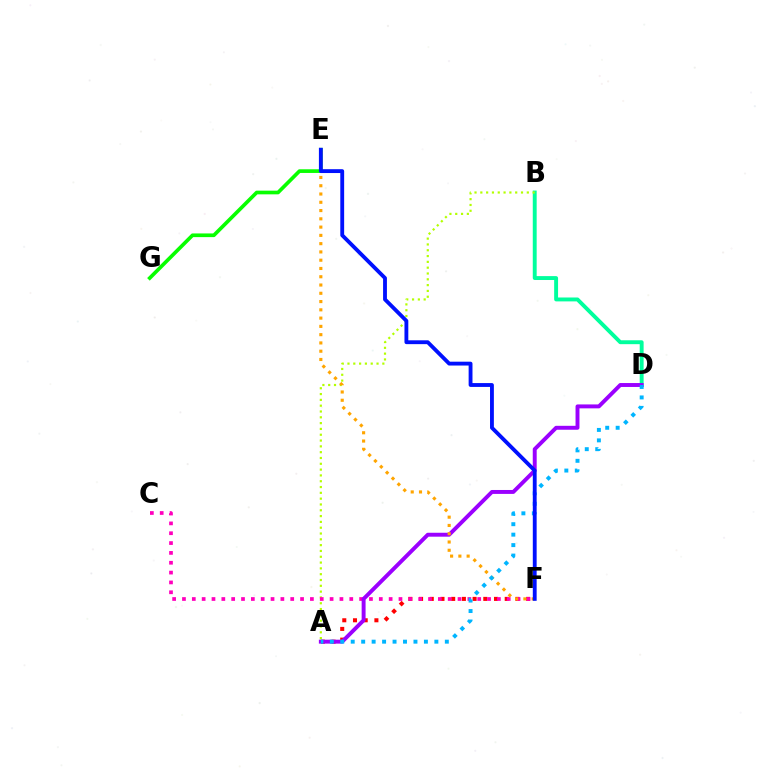{('A', 'F'): [{'color': '#ff0000', 'line_style': 'dotted', 'thickness': 2.91}], ('B', 'D'): [{'color': '#00ff9d', 'line_style': 'solid', 'thickness': 2.81}], ('A', 'B'): [{'color': '#b3ff00', 'line_style': 'dotted', 'thickness': 1.58}], ('C', 'F'): [{'color': '#ff00bd', 'line_style': 'dotted', 'thickness': 2.67}], ('E', 'G'): [{'color': '#08ff00', 'line_style': 'solid', 'thickness': 2.65}], ('A', 'D'): [{'color': '#9b00ff', 'line_style': 'solid', 'thickness': 2.83}, {'color': '#00b5ff', 'line_style': 'dotted', 'thickness': 2.84}], ('E', 'F'): [{'color': '#ffa500', 'line_style': 'dotted', 'thickness': 2.25}, {'color': '#0010ff', 'line_style': 'solid', 'thickness': 2.77}]}